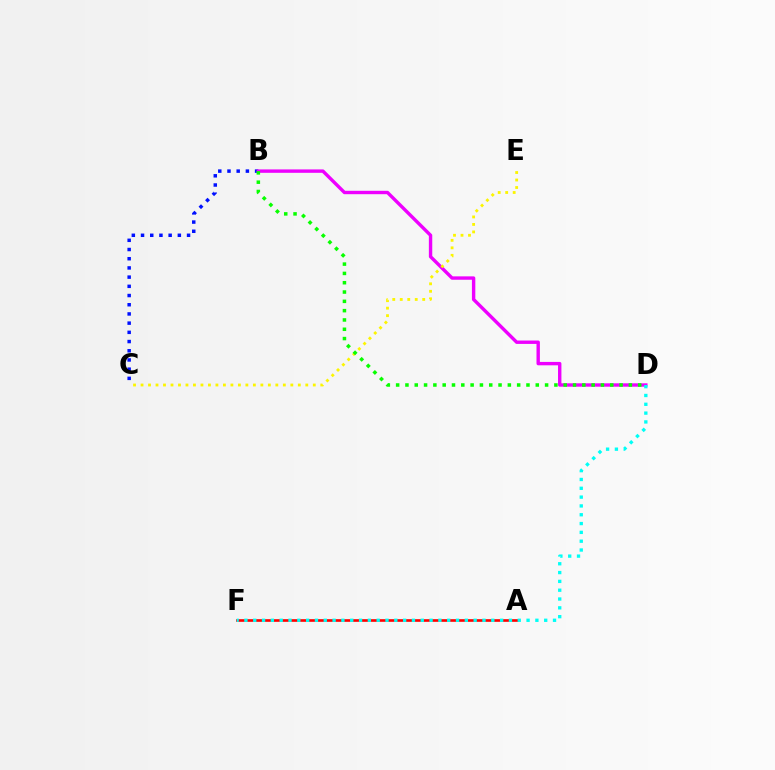{('B', 'C'): [{'color': '#0010ff', 'line_style': 'dotted', 'thickness': 2.5}], ('A', 'F'): [{'color': '#ff0000', 'line_style': 'solid', 'thickness': 1.9}], ('B', 'D'): [{'color': '#ee00ff', 'line_style': 'solid', 'thickness': 2.44}, {'color': '#08ff00', 'line_style': 'dotted', 'thickness': 2.53}], ('C', 'E'): [{'color': '#fcf500', 'line_style': 'dotted', 'thickness': 2.03}], ('D', 'F'): [{'color': '#00fff6', 'line_style': 'dotted', 'thickness': 2.4}]}